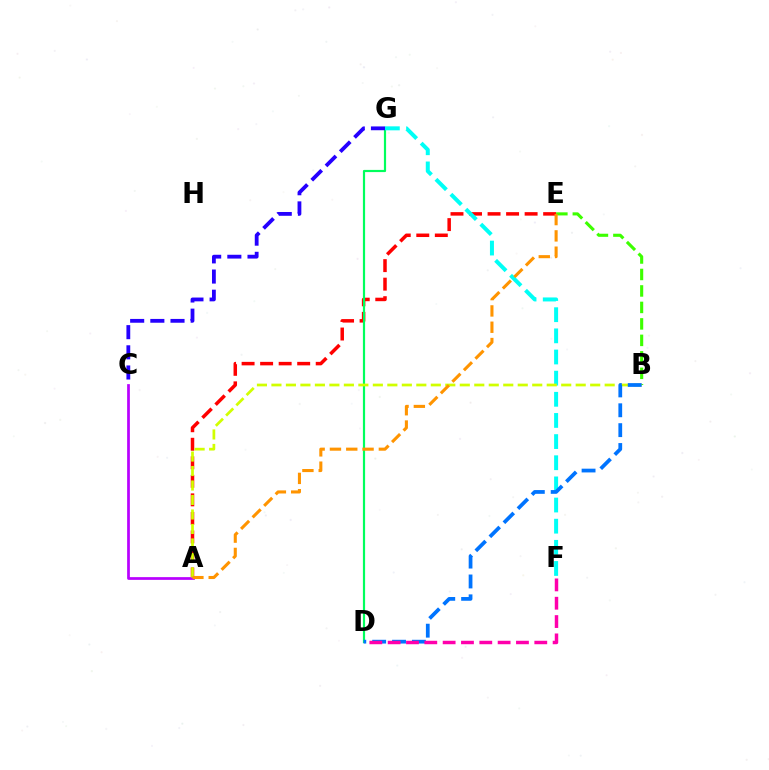{('A', 'E'): [{'color': '#ff0000', 'line_style': 'dashed', 'thickness': 2.52}, {'color': '#ff9400', 'line_style': 'dashed', 'thickness': 2.22}], ('D', 'G'): [{'color': '#00ff5c', 'line_style': 'solid', 'thickness': 1.57}], ('C', 'G'): [{'color': '#2500ff', 'line_style': 'dashed', 'thickness': 2.74}], ('A', 'C'): [{'color': '#b900ff', 'line_style': 'solid', 'thickness': 1.97}], ('F', 'G'): [{'color': '#00fff6', 'line_style': 'dashed', 'thickness': 2.87}], ('B', 'E'): [{'color': '#3dff00', 'line_style': 'dashed', 'thickness': 2.24}], ('A', 'B'): [{'color': '#d1ff00', 'line_style': 'dashed', 'thickness': 1.97}], ('B', 'D'): [{'color': '#0074ff', 'line_style': 'dashed', 'thickness': 2.7}], ('D', 'F'): [{'color': '#ff00ac', 'line_style': 'dashed', 'thickness': 2.49}]}